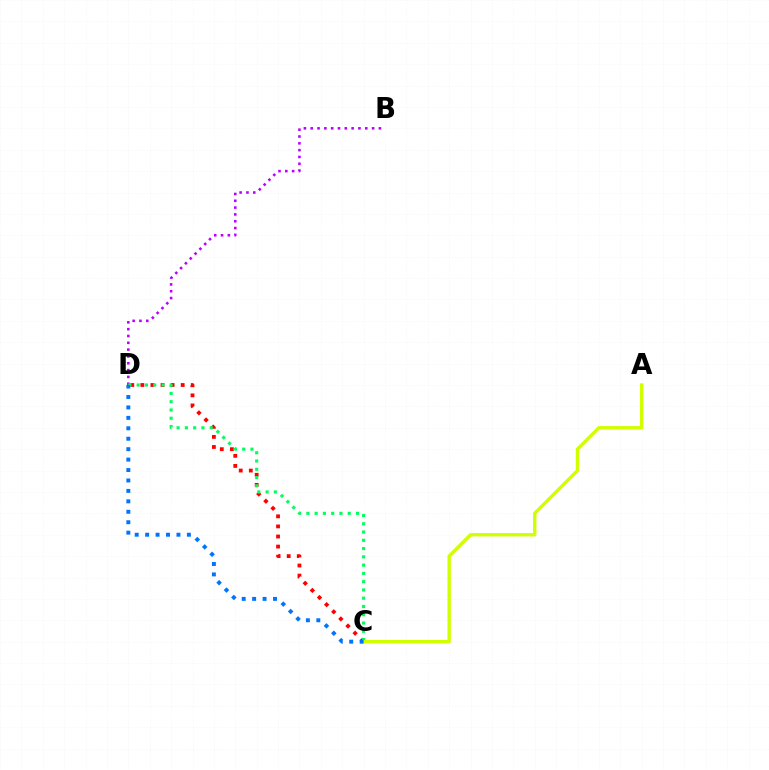{('B', 'D'): [{'color': '#b900ff', 'line_style': 'dotted', 'thickness': 1.85}], ('C', 'D'): [{'color': '#ff0000', 'line_style': 'dotted', 'thickness': 2.74}, {'color': '#00ff5c', 'line_style': 'dotted', 'thickness': 2.25}, {'color': '#0074ff', 'line_style': 'dotted', 'thickness': 2.84}], ('A', 'C'): [{'color': '#d1ff00', 'line_style': 'solid', 'thickness': 2.44}]}